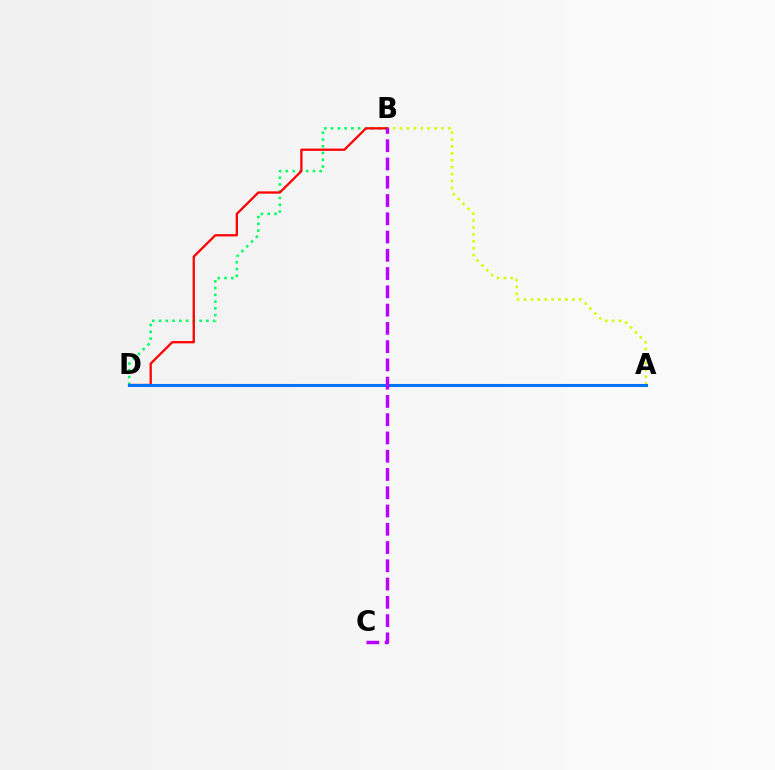{('B', 'D'): [{'color': '#00ff5c', 'line_style': 'dotted', 'thickness': 1.84}, {'color': '#ff0000', 'line_style': 'solid', 'thickness': 1.64}], ('A', 'B'): [{'color': '#d1ff00', 'line_style': 'dotted', 'thickness': 1.88}], ('A', 'D'): [{'color': '#0074ff', 'line_style': 'solid', 'thickness': 2.19}], ('B', 'C'): [{'color': '#b900ff', 'line_style': 'dashed', 'thickness': 2.48}]}